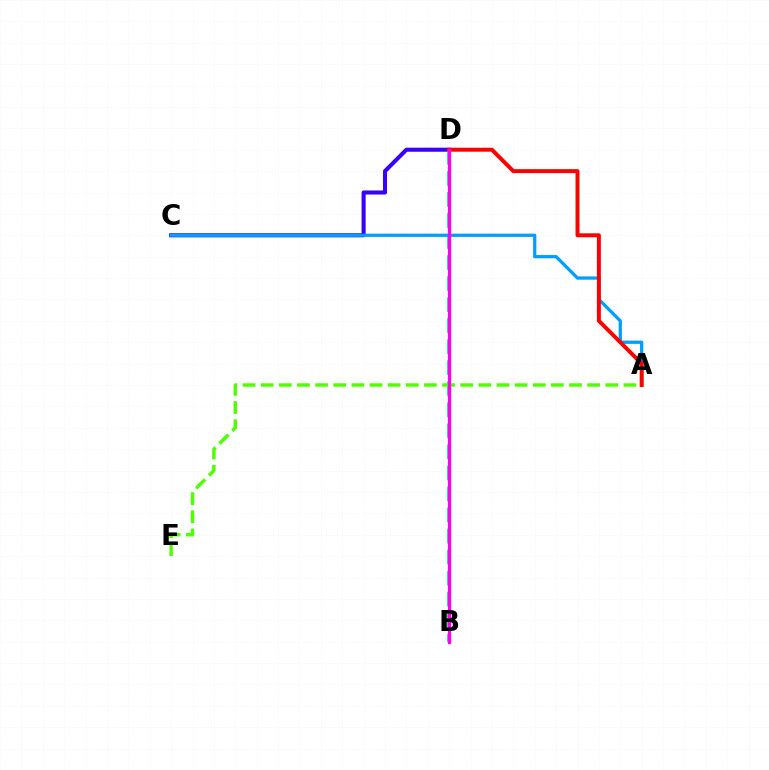{('C', 'D'): [{'color': '#3700ff', 'line_style': 'solid', 'thickness': 2.92}], ('B', 'D'): [{'color': '#00ff86', 'line_style': 'dashed', 'thickness': 2.86}, {'color': '#ffd500', 'line_style': 'dotted', 'thickness': 2.35}, {'color': '#ff00ed', 'line_style': 'solid', 'thickness': 2.35}], ('A', 'C'): [{'color': '#009eff', 'line_style': 'solid', 'thickness': 2.34}], ('A', 'E'): [{'color': '#4fff00', 'line_style': 'dashed', 'thickness': 2.46}], ('A', 'D'): [{'color': '#ff0000', 'line_style': 'solid', 'thickness': 2.85}]}